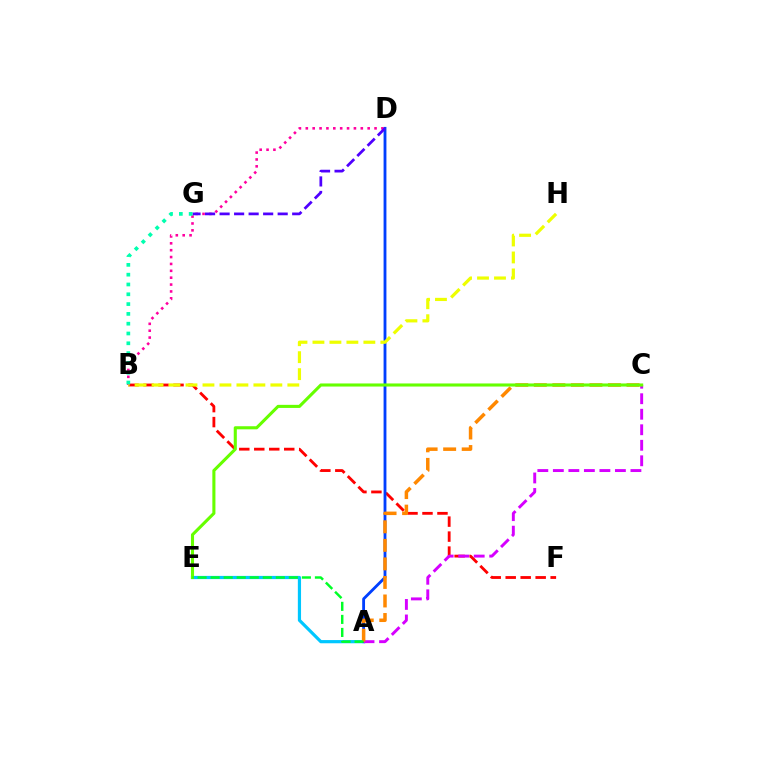{('B', 'F'): [{'color': '#ff0000', 'line_style': 'dashed', 'thickness': 2.04}], ('A', 'E'): [{'color': '#00c7ff', 'line_style': 'solid', 'thickness': 2.3}, {'color': '#00ff27', 'line_style': 'dashed', 'thickness': 1.77}], ('A', 'D'): [{'color': '#003fff', 'line_style': 'solid', 'thickness': 2.04}], ('B', 'D'): [{'color': '#ff00a0', 'line_style': 'dotted', 'thickness': 1.87}], ('A', 'C'): [{'color': '#d600ff', 'line_style': 'dashed', 'thickness': 2.11}, {'color': '#ff8800', 'line_style': 'dashed', 'thickness': 2.52}], ('D', 'G'): [{'color': '#4f00ff', 'line_style': 'dashed', 'thickness': 1.97}], ('B', 'H'): [{'color': '#eeff00', 'line_style': 'dashed', 'thickness': 2.31}], ('B', 'G'): [{'color': '#00ffaf', 'line_style': 'dotted', 'thickness': 2.66}], ('C', 'E'): [{'color': '#66ff00', 'line_style': 'solid', 'thickness': 2.22}]}